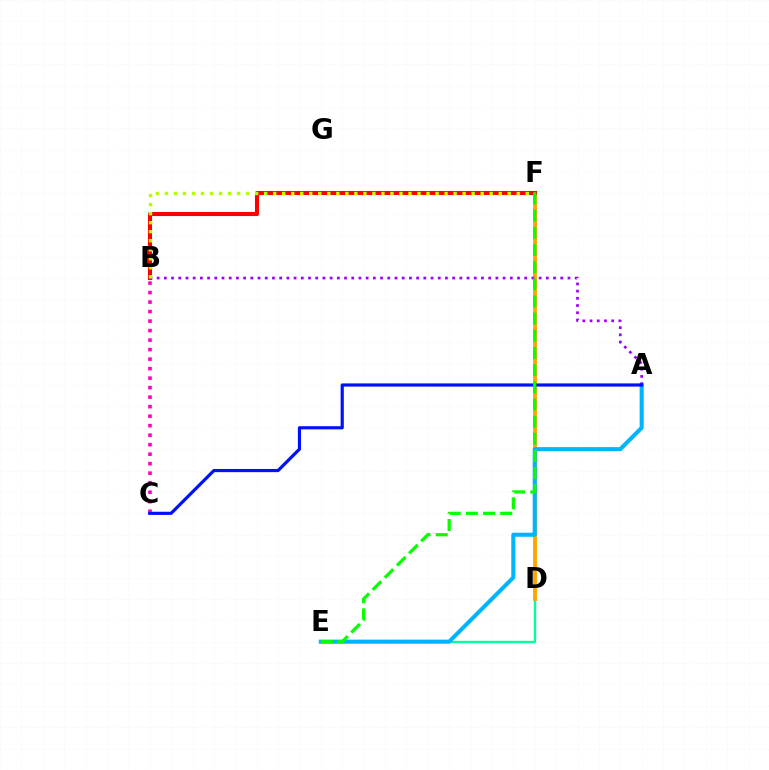{('D', 'E'): [{'color': '#00ff9d', 'line_style': 'solid', 'thickness': 1.7}], ('D', 'F'): [{'color': '#ffa500', 'line_style': 'solid', 'thickness': 2.77}], ('B', 'C'): [{'color': '#ff00bd', 'line_style': 'dotted', 'thickness': 2.58}], ('B', 'F'): [{'color': '#ff0000', 'line_style': 'solid', 'thickness': 2.95}, {'color': '#b3ff00', 'line_style': 'dotted', 'thickness': 2.45}], ('A', 'E'): [{'color': '#00b5ff', 'line_style': 'solid', 'thickness': 2.94}], ('A', 'B'): [{'color': '#9b00ff', 'line_style': 'dotted', 'thickness': 1.96}], ('A', 'C'): [{'color': '#0010ff', 'line_style': 'solid', 'thickness': 2.28}], ('E', 'F'): [{'color': '#08ff00', 'line_style': 'dashed', 'thickness': 2.33}]}